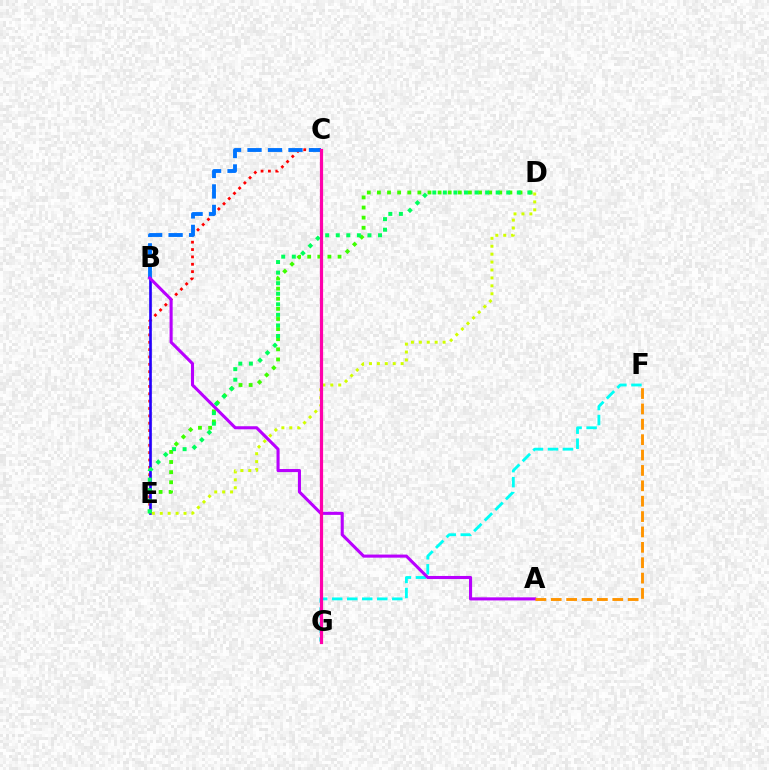{('C', 'E'): [{'color': '#ff0000', 'line_style': 'dotted', 'thickness': 2.0}], ('F', 'G'): [{'color': '#00fff6', 'line_style': 'dashed', 'thickness': 2.04}], ('B', 'E'): [{'color': '#2500ff', 'line_style': 'solid', 'thickness': 1.92}], ('D', 'E'): [{'color': '#3dff00', 'line_style': 'dotted', 'thickness': 2.75}, {'color': '#d1ff00', 'line_style': 'dotted', 'thickness': 2.15}, {'color': '#00ff5c', 'line_style': 'dotted', 'thickness': 2.87}], ('B', 'C'): [{'color': '#0074ff', 'line_style': 'dashed', 'thickness': 2.78}], ('A', 'B'): [{'color': '#b900ff', 'line_style': 'solid', 'thickness': 2.22}], ('C', 'G'): [{'color': '#ff00ac', 'line_style': 'solid', 'thickness': 2.3}], ('A', 'F'): [{'color': '#ff9400', 'line_style': 'dashed', 'thickness': 2.09}]}